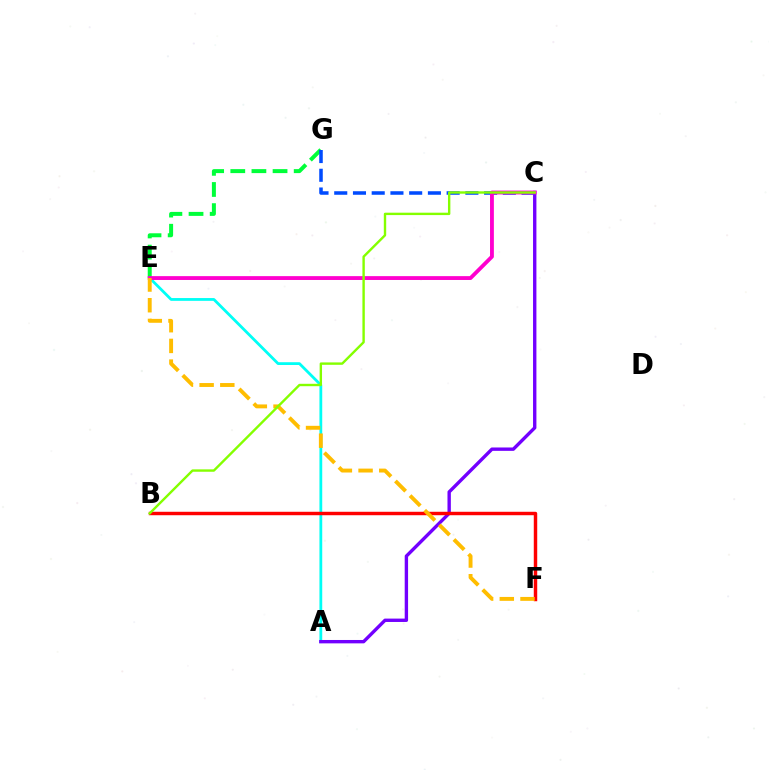{('A', 'E'): [{'color': '#00fff6', 'line_style': 'solid', 'thickness': 2.01}], ('E', 'G'): [{'color': '#00ff39', 'line_style': 'dashed', 'thickness': 2.87}], ('A', 'C'): [{'color': '#7200ff', 'line_style': 'solid', 'thickness': 2.43}], ('C', 'G'): [{'color': '#004bff', 'line_style': 'dashed', 'thickness': 2.55}], ('C', 'E'): [{'color': '#ff00cf', 'line_style': 'solid', 'thickness': 2.77}], ('B', 'F'): [{'color': '#ff0000', 'line_style': 'solid', 'thickness': 2.48}], ('E', 'F'): [{'color': '#ffbd00', 'line_style': 'dashed', 'thickness': 2.81}], ('B', 'C'): [{'color': '#84ff00', 'line_style': 'solid', 'thickness': 1.72}]}